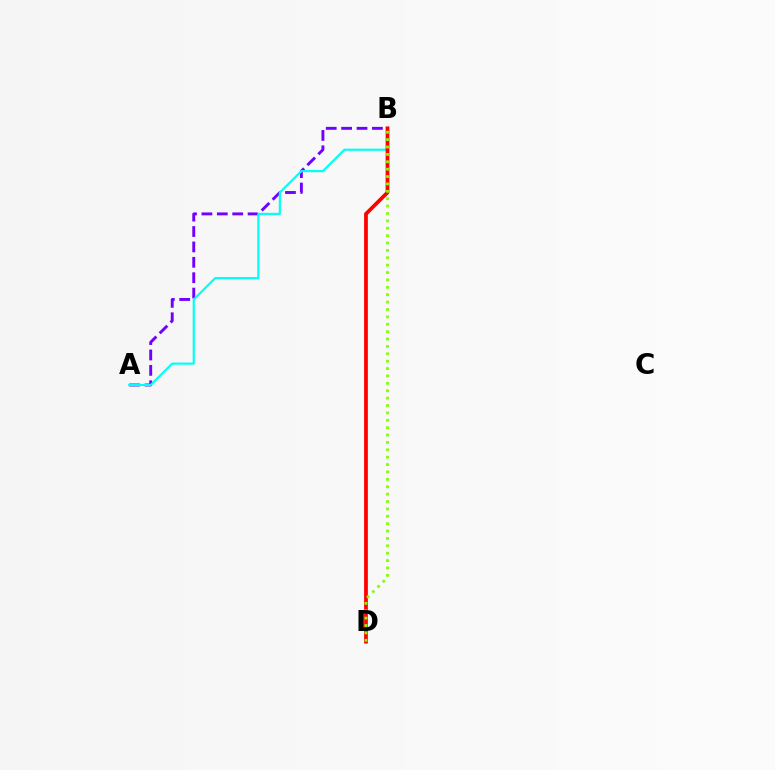{('A', 'B'): [{'color': '#7200ff', 'line_style': 'dashed', 'thickness': 2.09}, {'color': '#00fff6', 'line_style': 'solid', 'thickness': 1.56}], ('B', 'D'): [{'color': '#ff0000', 'line_style': 'solid', 'thickness': 2.7}, {'color': '#84ff00', 'line_style': 'dotted', 'thickness': 2.01}]}